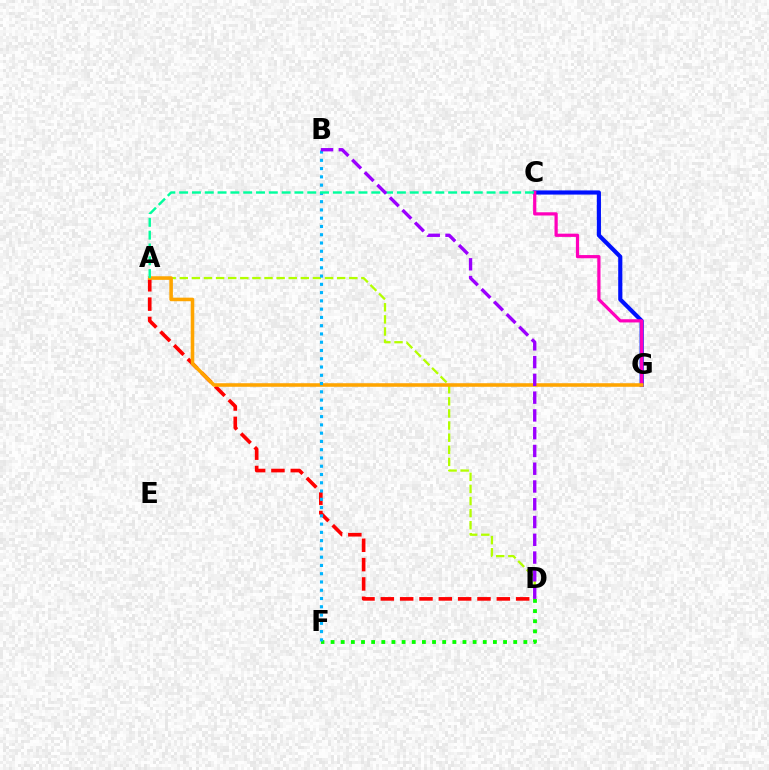{('A', 'D'): [{'color': '#ff0000', 'line_style': 'dashed', 'thickness': 2.63}, {'color': '#b3ff00', 'line_style': 'dashed', 'thickness': 1.64}], ('C', 'G'): [{'color': '#0010ff', 'line_style': 'solid', 'thickness': 2.98}, {'color': '#ff00bd', 'line_style': 'solid', 'thickness': 2.32}], ('D', 'F'): [{'color': '#08ff00', 'line_style': 'dotted', 'thickness': 2.76}], ('A', 'G'): [{'color': '#ffa500', 'line_style': 'solid', 'thickness': 2.56}], ('B', 'F'): [{'color': '#00b5ff', 'line_style': 'dotted', 'thickness': 2.25}], ('A', 'C'): [{'color': '#00ff9d', 'line_style': 'dashed', 'thickness': 1.74}], ('B', 'D'): [{'color': '#9b00ff', 'line_style': 'dashed', 'thickness': 2.41}]}